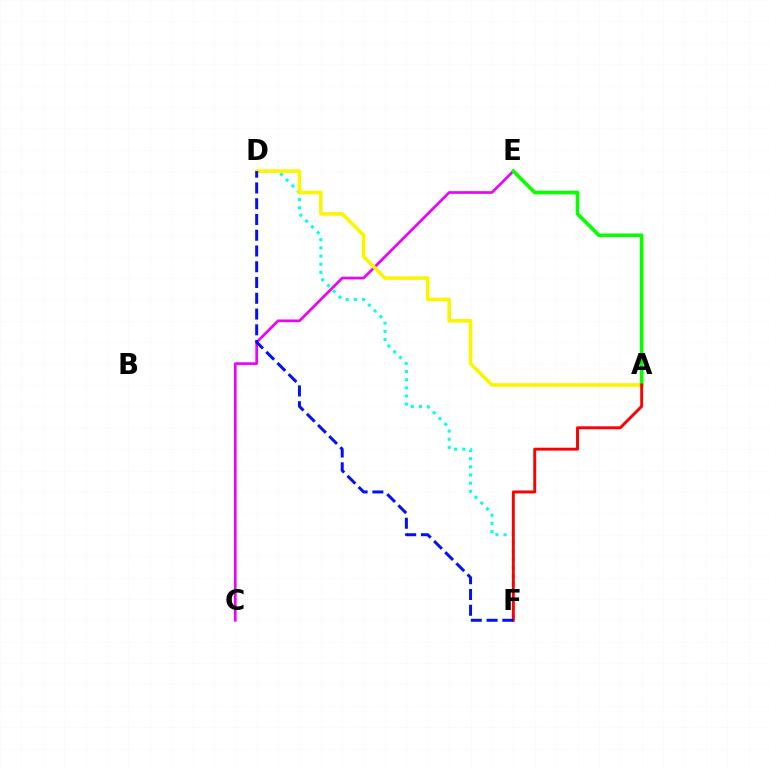{('D', 'F'): [{'color': '#00fff6', 'line_style': 'dotted', 'thickness': 2.22}, {'color': '#0010ff', 'line_style': 'dashed', 'thickness': 2.14}], ('C', 'E'): [{'color': '#ee00ff', 'line_style': 'solid', 'thickness': 1.93}], ('A', 'D'): [{'color': '#fcf500', 'line_style': 'solid', 'thickness': 2.59}], ('A', 'E'): [{'color': '#08ff00', 'line_style': 'solid', 'thickness': 2.62}], ('A', 'F'): [{'color': '#ff0000', 'line_style': 'solid', 'thickness': 2.11}]}